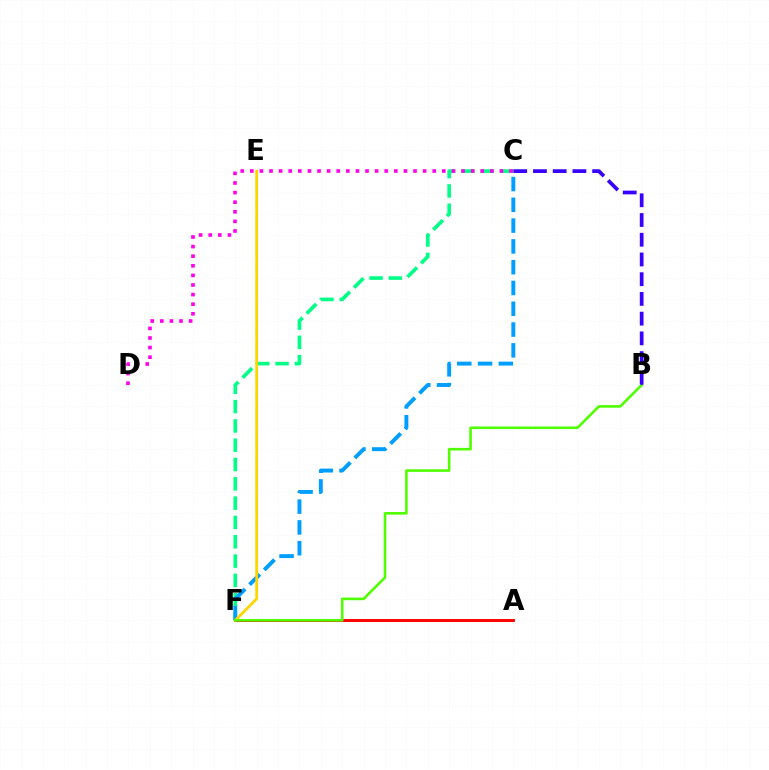{('C', 'F'): [{'color': '#00ff86', 'line_style': 'dashed', 'thickness': 2.62}, {'color': '#009eff', 'line_style': 'dashed', 'thickness': 2.82}], ('A', 'F'): [{'color': '#ff0000', 'line_style': 'solid', 'thickness': 2.1}], ('E', 'F'): [{'color': '#ffd500', 'line_style': 'solid', 'thickness': 1.99}], ('C', 'D'): [{'color': '#ff00ed', 'line_style': 'dotted', 'thickness': 2.61}], ('B', 'F'): [{'color': '#4fff00', 'line_style': 'solid', 'thickness': 1.87}], ('B', 'C'): [{'color': '#3700ff', 'line_style': 'dashed', 'thickness': 2.68}]}